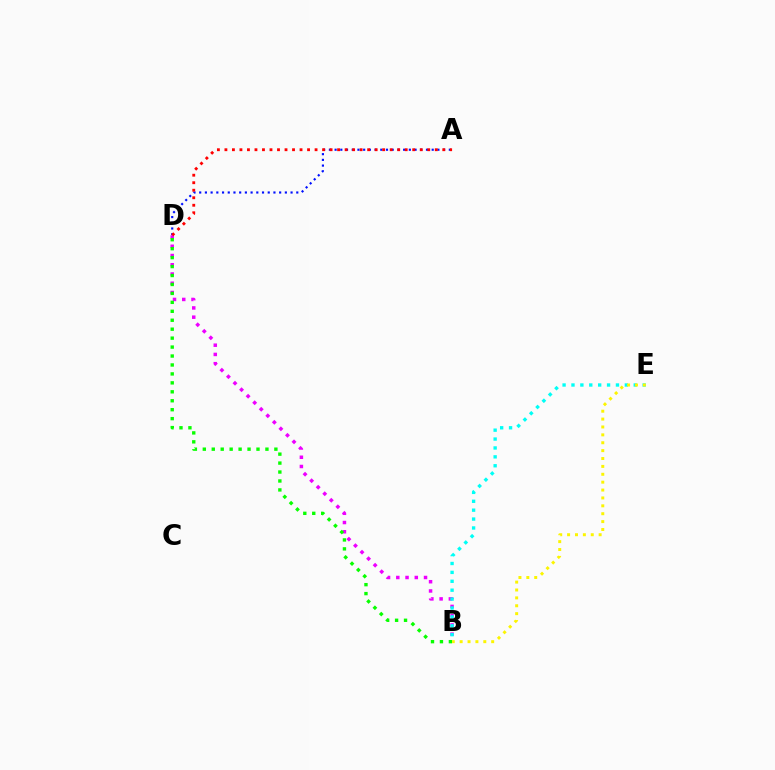{('A', 'D'): [{'color': '#0010ff', 'line_style': 'dotted', 'thickness': 1.55}, {'color': '#ff0000', 'line_style': 'dotted', 'thickness': 2.04}], ('B', 'D'): [{'color': '#ee00ff', 'line_style': 'dotted', 'thickness': 2.51}, {'color': '#08ff00', 'line_style': 'dotted', 'thickness': 2.43}], ('B', 'E'): [{'color': '#00fff6', 'line_style': 'dotted', 'thickness': 2.42}, {'color': '#fcf500', 'line_style': 'dotted', 'thickness': 2.14}]}